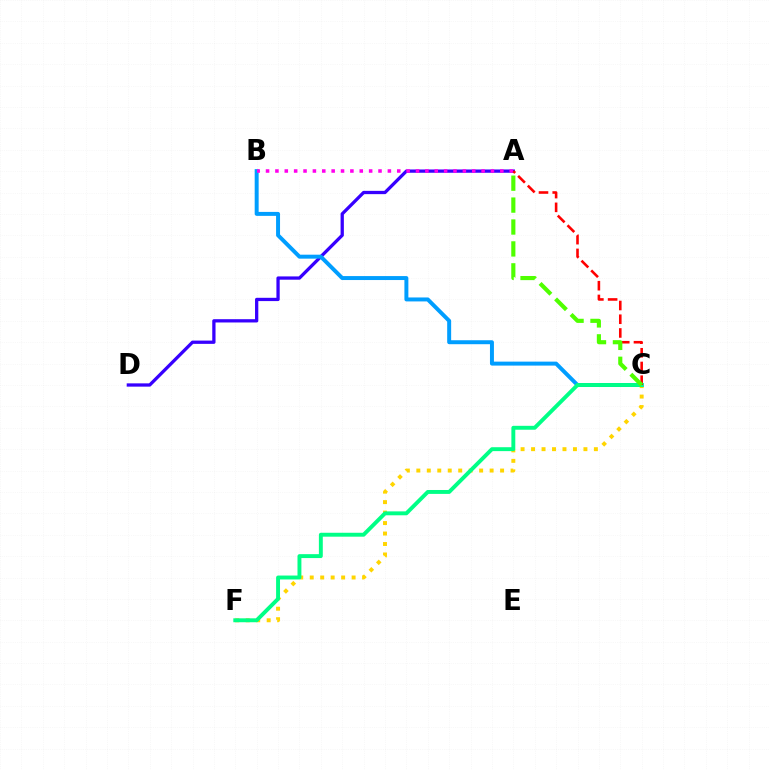{('C', 'F'): [{'color': '#ffd500', 'line_style': 'dotted', 'thickness': 2.85}, {'color': '#00ff86', 'line_style': 'solid', 'thickness': 2.82}], ('A', 'D'): [{'color': '#3700ff', 'line_style': 'solid', 'thickness': 2.36}], ('B', 'C'): [{'color': '#009eff', 'line_style': 'solid', 'thickness': 2.85}], ('A', 'B'): [{'color': '#ff00ed', 'line_style': 'dotted', 'thickness': 2.55}], ('A', 'C'): [{'color': '#ff0000', 'line_style': 'dashed', 'thickness': 1.86}, {'color': '#4fff00', 'line_style': 'dashed', 'thickness': 2.98}]}